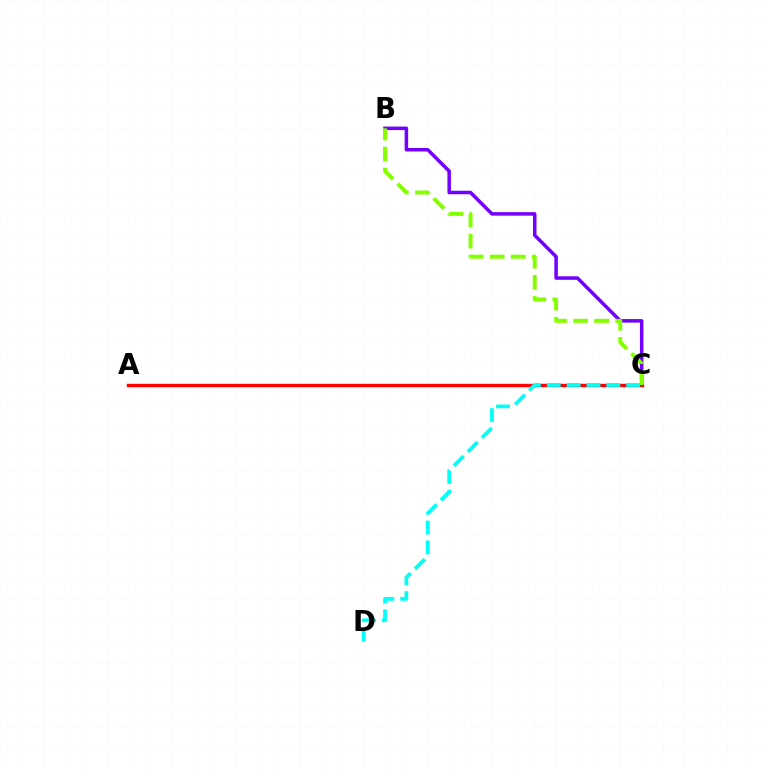{('B', 'C'): [{'color': '#7200ff', 'line_style': 'solid', 'thickness': 2.53}, {'color': '#84ff00', 'line_style': 'dashed', 'thickness': 2.86}], ('A', 'C'): [{'color': '#ff0000', 'line_style': 'solid', 'thickness': 2.45}], ('C', 'D'): [{'color': '#00fff6', 'line_style': 'dashed', 'thickness': 2.7}]}